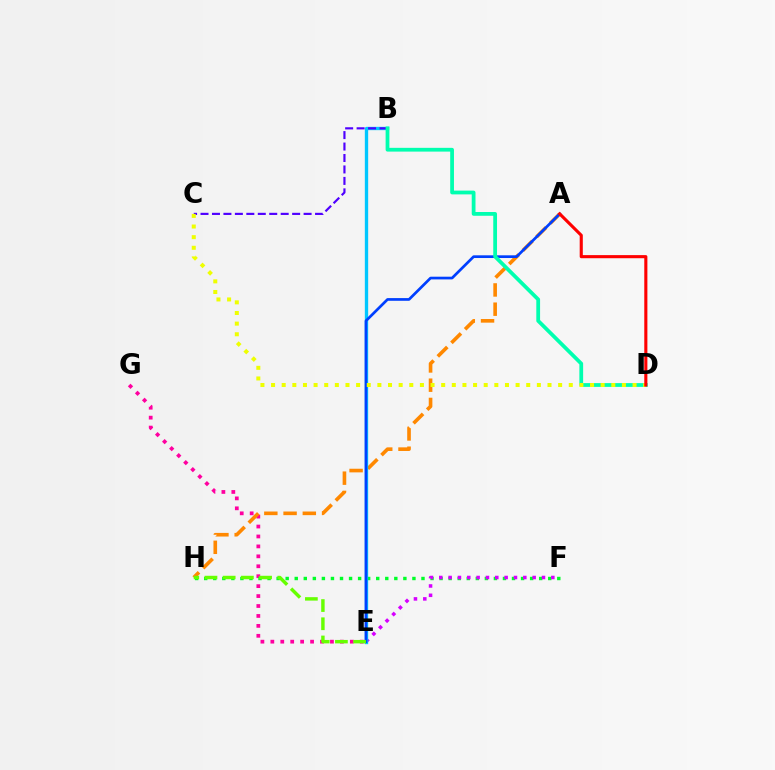{('E', 'G'): [{'color': '#ff00a0', 'line_style': 'dotted', 'thickness': 2.7}], ('F', 'H'): [{'color': '#00ff27', 'line_style': 'dotted', 'thickness': 2.46}], ('A', 'H'): [{'color': '#ff8800', 'line_style': 'dashed', 'thickness': 2.61}], ('E', 'F'): [{'color': '#d600ff', 'line_style': 'dotted', 'thickness': 2.54}], ('B', 'E'): [{'color': '#00c7ff', 'line_style': 'solid', 'thickness': 2.4}], ('B', 'C'): [{'color': '#4f00ff', 'line_style': 'dashed', 'thickness': 1.56}], ('A', 'E'): [{'color': '#003fff', 'line_style': 'solid', 'thickness': 1.95}], ('B', 'D'): [{'color': '#00ffaf', 'line_style': 'solid', 'thickness': 2.71}], ('C', 'D'): [{'color': '#eeff00', 'line_style': 'dotted', 'thickness': 2.89}], ('A', 'D'): [{'color': '#ff0000', 'line_style': 'solid', 'thickness': 2.24}], ('E', 'H'): [{'color': '#66ff00', 'line_style': 'dashed', 'thickness': 2.47}]}